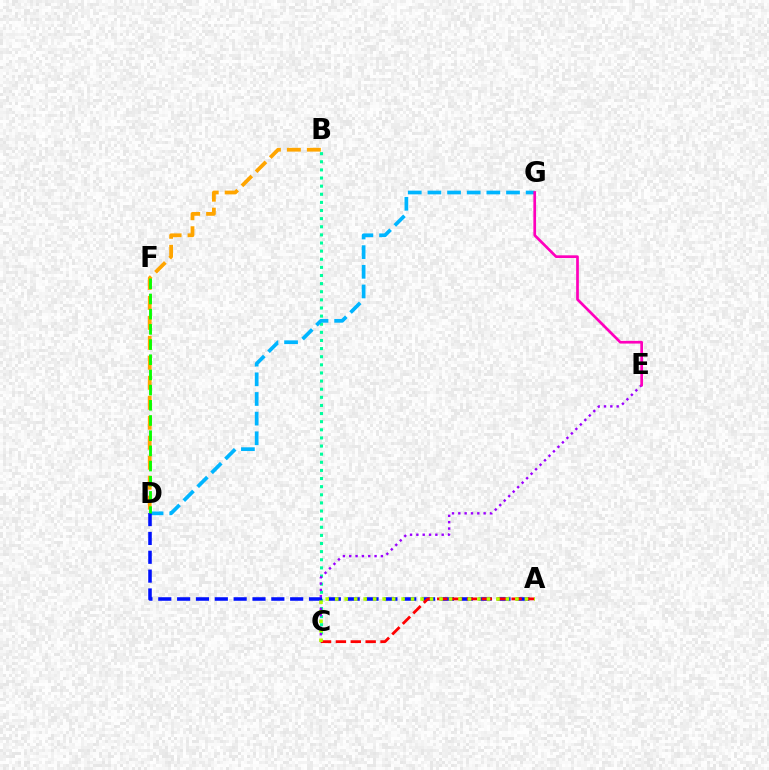{('B', 'C'): [{'color': '#00ff9d', 'line_style': 'dotted', 'thickness': 2.21}], ('C', 'E'): [{'color': '#9b00ff', 'line_style': 'dotted', 'thickness': 1.72}], ('B', 'D'): [{'color': '#ffa500', 'line_style': 'dashed', 'thickness': 2.71}], ('D', 'G'): [{'color': '#00b5ff', 'line_style': 'dashed', 'thickness': 2.67}], ('A', 'D'): [{'color': '#0010ff', 'line_style': 'dashed', 'thickness': 2.56}], ('A', 'C'): [{'color': '#ff0000', 'line_style': 'dashed', 'thickness': 2.02}, {'color': '#b3ff00', 'line_style': 'dotted', 'thickness': 2.58}], ('E', 'G'): [{'color': '#ff00bd', 'line_style': 'solid', 'thickness': 1.94}], ('D', 'F'): [{'color': '#08ff00', 'line_style': 'dashed', 'thickness': 2.06}]}